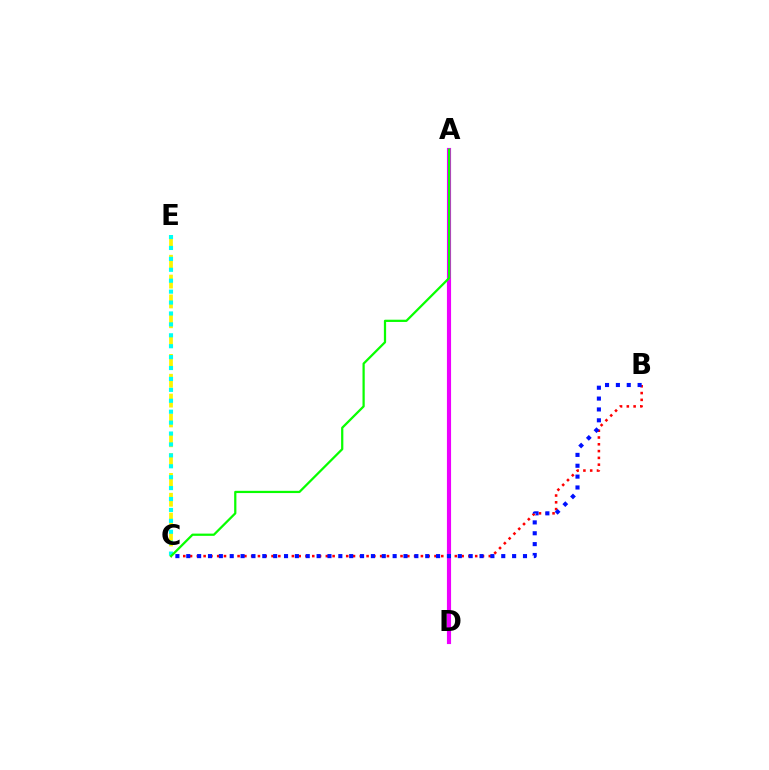{('C', 'E'): [{'color': '#fcf500', 'line_style': 'dashed', 'thickness': 2.69}, {'color': '#00fff6', 'line_style': 'dotted', 'thickness': 2.97}], ('B', 'C'): [{'color': '#ff0000', 'line_style': 'dotted', 'thickness': 1.84}, {'color': '#0010ff', 'line_style': 'dotted', 'thickness': 2.95}], ('A', 'D'): [{'color': '#ee00ff', 'line_style': 'solid', 'thickness': 2.98}], ('A', 'C'): [{'color': '#08ff00', 'line_style': 'solid', 'thickness': 1.61}]}